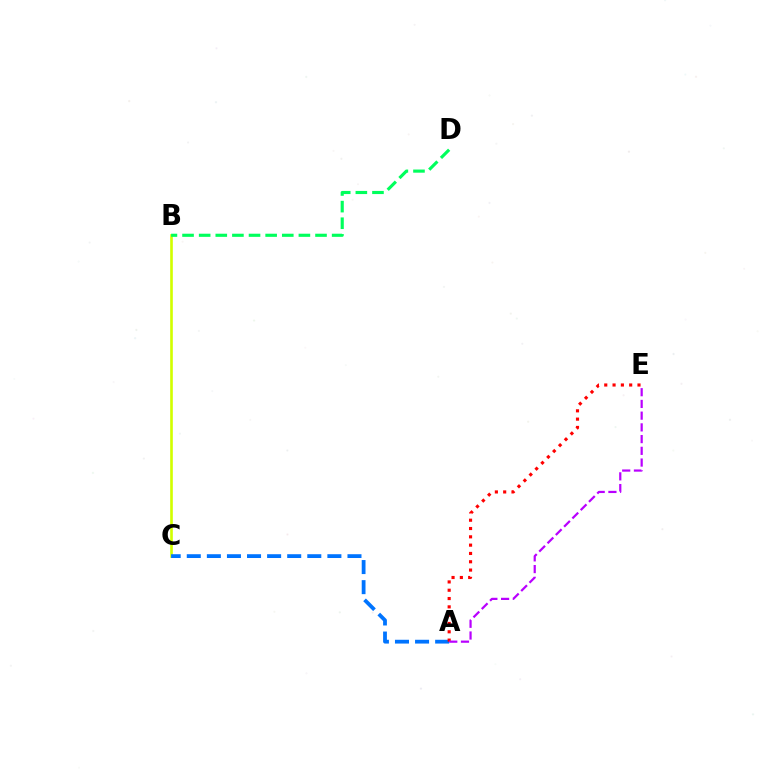{('B', 'C'): [{'color': '#d1ff00', 'line_style': 'solid', 'thickness': 1.9}], ('A', 'C'): [{'color': '#0074ff', 'line_style': 'dashed', 'thickness': 2.73}], ('B', 'D'): [{'color': '#00ff5c', 'line_style': 'dashed', 'thickness': 2.26}], ('A', 'E'): [{'color': '#ff0000', 'line_style': 'dotted', 'thickness': 2.26}, {'color': '#b900ff', 'line_style': 'dashed', 'thickness': 1.59}]}